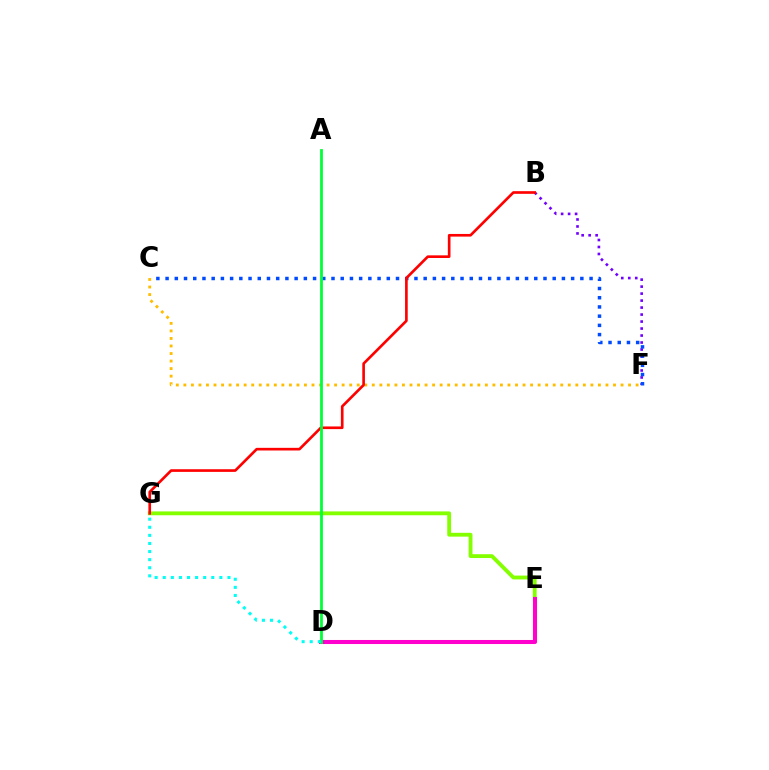{('B', 'F'): [{'color': '#7200ff', 'line_style': 'dotted', 'thickness': 1.9}], ('C', 'F'): [{'color': '#004bff', 'line_style': 'dotted', 'thickness': 2.5}, {'color': '#ffbd00', 'line_style': 'dotted', 'thickness': 2.05}], ('E', 'G'): [{'color': '#84ff00', 'line_style': 'solid', 'thickness': 2.76}], ('B', 'G'): [{'color': '#ff0000', 'line_style': 'solid', 'thickness': 1.91}], ('D', 'E'): [{'color': '#ff00cf', 'line_style': 'solid', 'thickness': 2.91}], ('A', 'D'): [{'color': '#00ff39', 'line_style': 'solid', 'thickness': 2.02}], ('D', 'G'): [{'color': '#00fff6', 'line_style': 'dotted', 'thickness': 2.2}]}